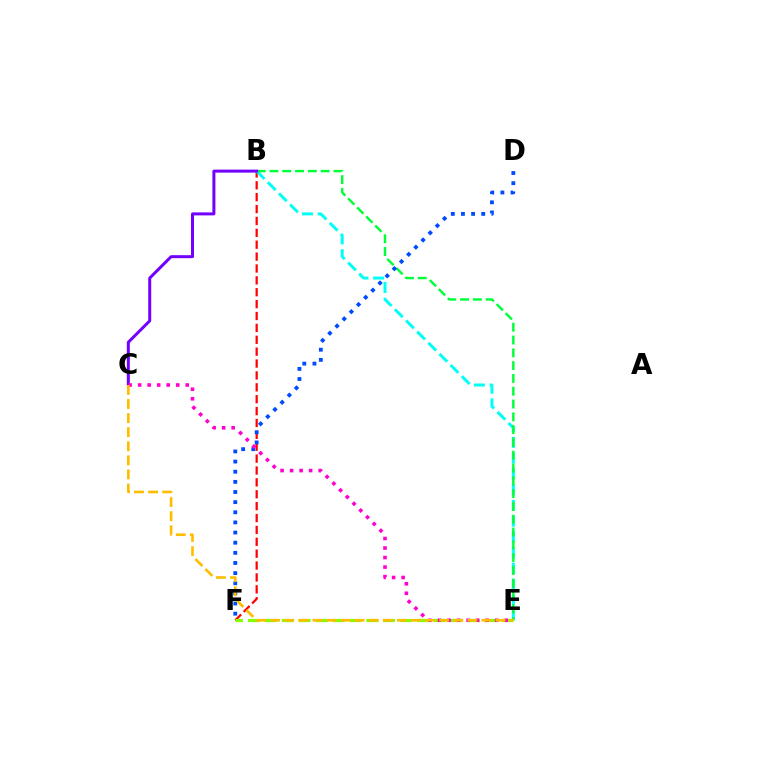{('B', 'F'): [{'color': '#ff0000', 'line_style': 'dashed', 'thickness': 1.61}], ('B', 'E'): [{'color': '#00fff6', 'line_style': 'dashed', 'thickness': 2.14}, {'color': '#00ff39', 'line_style': 'dashed', 'thickness': 1.74}], ('B', 'C'): [{'color': '#7200ff', 'line_style': 'solid', 'thickness': 2.16}], ('D', 'F'): [{'color': '#004bff', 'line_style': 'dotted', 'thickness': 2.75}], ('E', 'F'): [{'color': '#84ff00', 'line_style': 'dashed', 'thickness': 2.3}], ('C', 'E'): [{'color': '#ff00cf', 'line_style': 'dotted', 'thickness': 2.59}, {'color': '#ffbd00', 'line_style': 'dashed', 'thickness': 1.91}]}